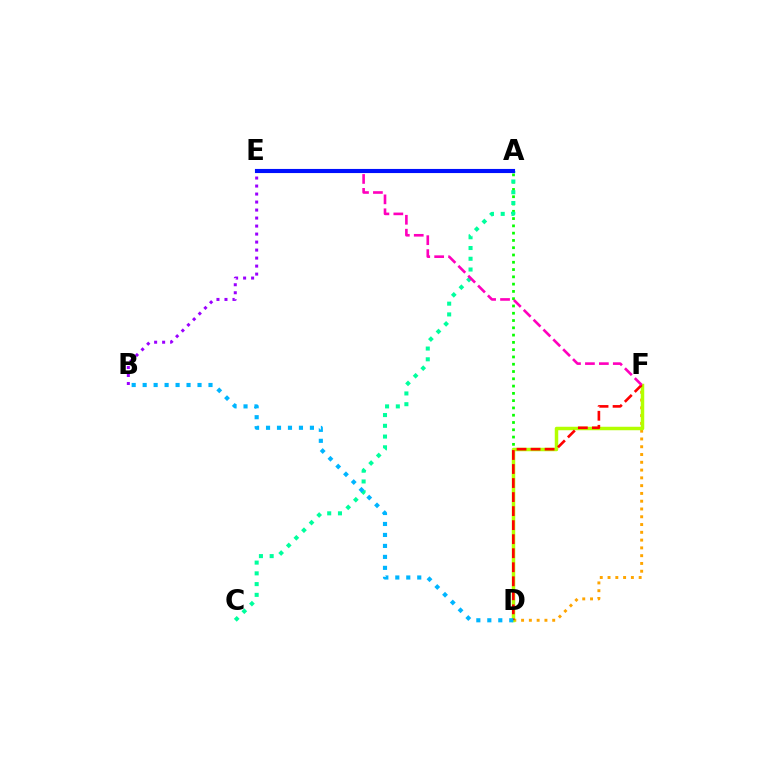{('D', 'F'): [{'color': '#ffa500', 'line_style': 'dotted', 'thickness': 2.11}, {'color': '#b3ff00', 'line_style': 'solid', 'thickness': 2.51}, {'color': '#ff0000', 'line_style': 'dashed', 'thickness': 1.91}], ('A', 'D'): [{'color': '#08ff00', 'line_style': 'dotted', 'thickness': 1.98}], ('A', 'C'): [{'color': '#00ff9d', 'line_style': 'dotted', 'thickness': 2.92}], ('B', 'E'): [{'color': '#9b00ff', 'line_style': 'dotted', 'thickness': 2.18}], ('E', 'F'): [{'color': '#ff00bd', 'line_style': 'dashed', 'thickness': 1.89}], ('B', 'D'): [{'color': '#00b5ff', 'line_style': 'dotted', 'thickness': 2.98}], ('A', 'E'): [{'color': '#0010ff', 'line_style': 'solid', 'thickness': 2.96}]}